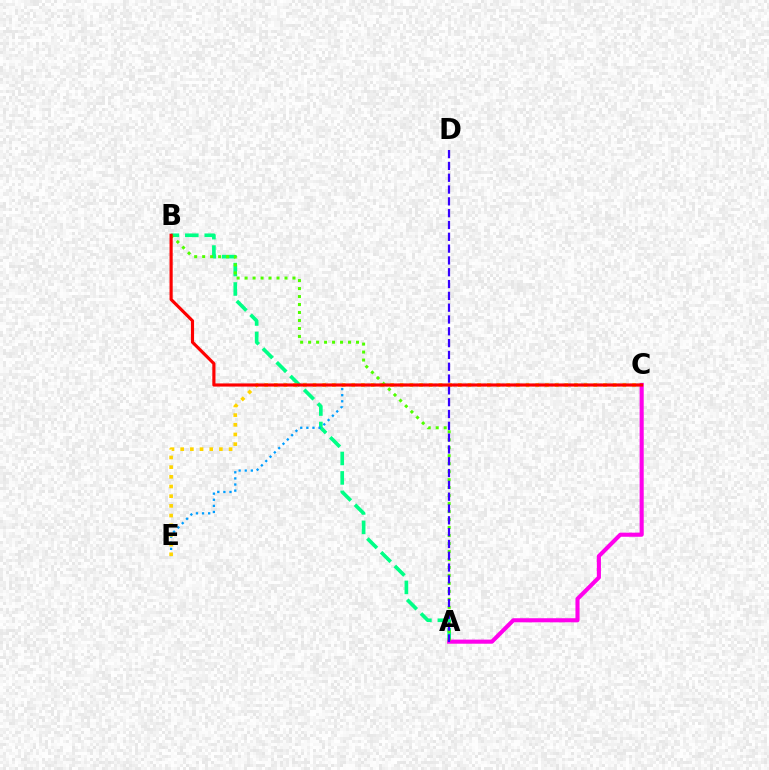{('A', 'B'): [{'color': '#00ff86', 'line_style': 'dashed', 'thickness': 2.64}, {'color': '#4fff00', 'line_style': 'dotted', 'thickness': 2.17}], ('A', 'C'): [{'color': '#ff00ed', 'line_style': 'solid', 'thickness': 2.94}], ('C', 'E'): [{'color': '#009eff', 'line_style': 'dotted', 'thickness': 1.66}, {'color': '#ffd500', 'line_style': 'dotted', 'thickness': 2.63}], ('A', 'D'): [{'color': '#3700ff', 'line_style': 'dashed', 'thickness': 1.6}], ('B', 'C'): [{'color': '#ff0000', 'line_style': 'solid', 'thickness': 2.27}]}